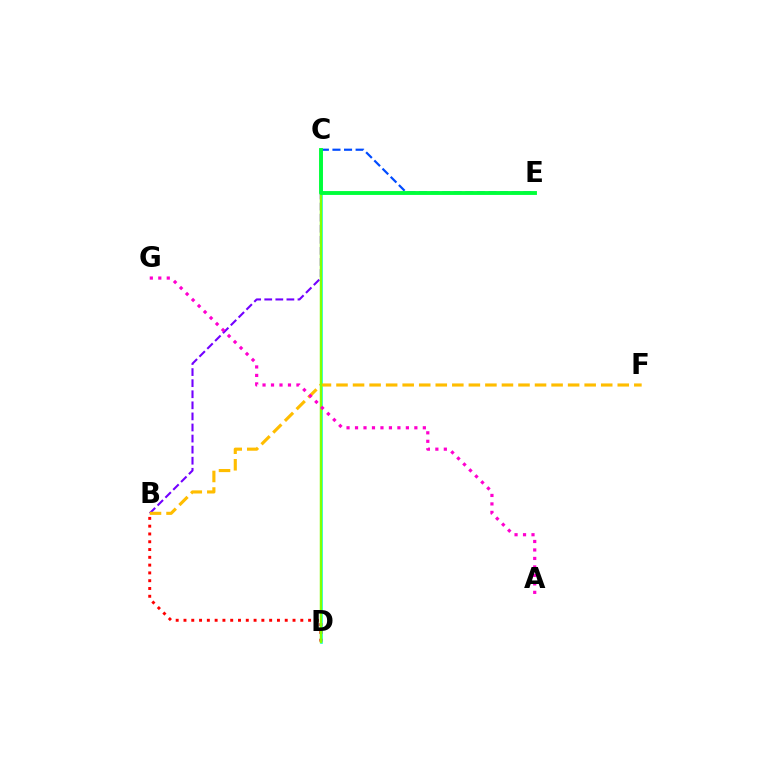{('C', 'D'): [{'color': '#00fff6', 'line_style': 'solid', 'thickness': 1.89}, {'color': '#84ff00', 'line_style': 'solid', 'thickness': 1.78}], ('B', 'D'): [{'color': '#ff0000', 'line_style': 'dotted', 'thickness': 2.12}], ('B', 'C'): [{'color': '#7200ff', 'line_style': 'dashed', 'thickness': 1.51}], ('B', 'F'): [{'color': '#ffbd00', 'line_style': 'dashed', 'thickness': 2.25}], ('A', 'G'): [{'color': '#ff00cf', 'line_style': 'dotted', 'thickness': 2.3}], ('C', 'E'): [{'color': '#004bff', 'line_style': 'dashed', 'thickness': 1.57}, {'color': '#00ff39', 'line_style': 'solid', 'thickness': 2.78}]}